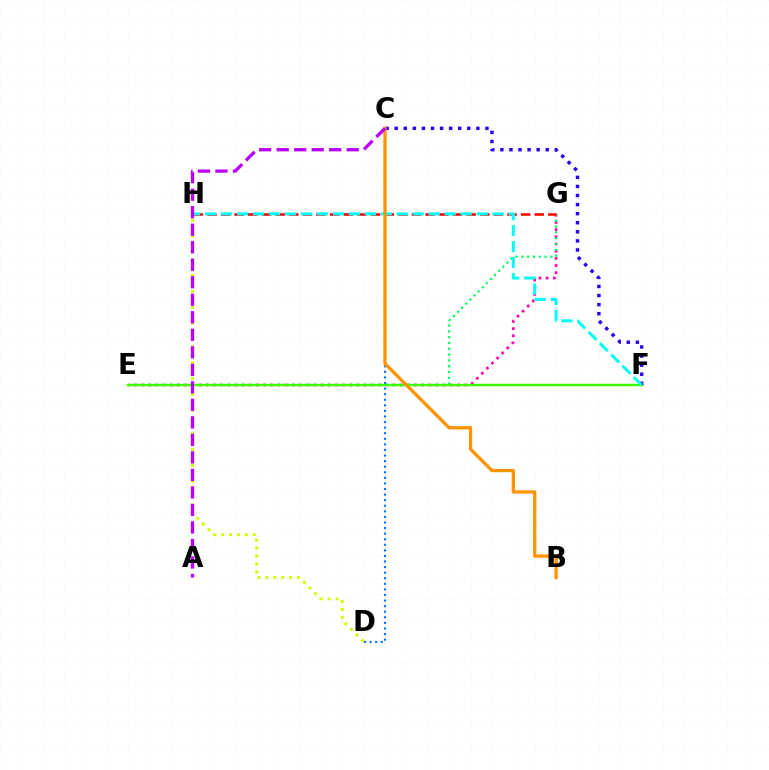{('E', 'G'): [{'color': '#ff00ac', 'line_style': 'dotted', 'thickness': 1.95}, {'color': '#00ff5c', 'line_style': 'dotted', 'thickness': 1.58}], ('C', 'D'): [{'color': '#0074ff', 'line_style': 'dotted', 'thickness': 1.52}], ('D', 'H'): [{'color': '#d1ff00', 'line_style': 'dotted', 'thickness': 2.15}], ('E', 'F'): [{'color': '#3dff00', 'line_style': 'solid', 'thickness': 1.76}], ('C', 'F'): [{'color': '#2500ff', 'line_style': 'dotted', 'thickness': 2.47}], ('G', 'H'): [{'color': '#ff0000', 'line_style': 'dashed', 'thickness': 1.85}], ('F', 'H'): [{'color': '#00fff6', 'line_style': 'dashed', 'thickness': 2.17}], ('B', 'C'): [{'color': '#ff9400', 'line_style': 'solid', 'thickness': 2.37}], ('A', 'C'): [{'color': '#b900ff', 'line_style': 'dashed', 'thickness': 2.38}]}